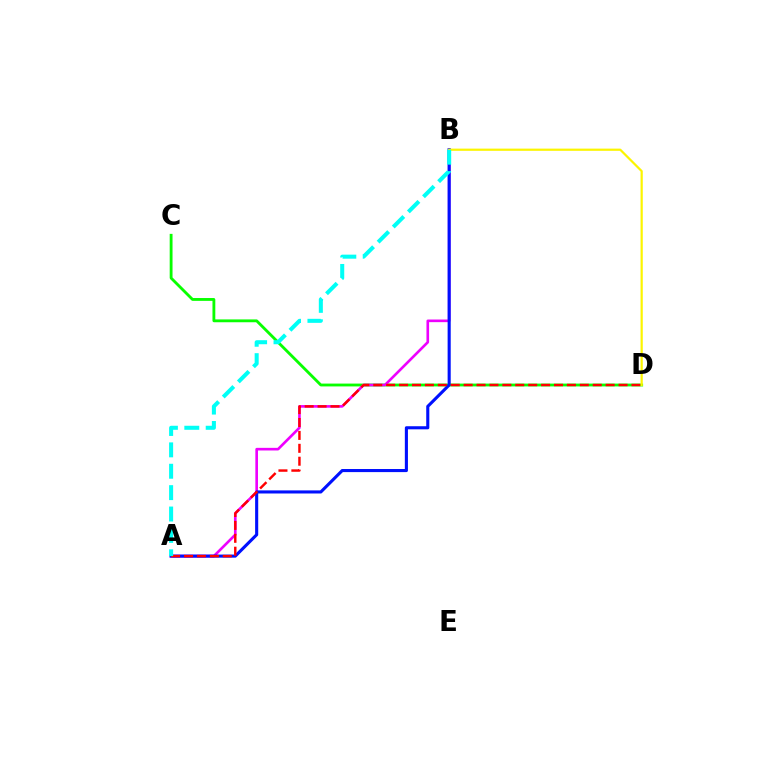{('C', 'D'): [{'color': '#08ff00', 'line_style': 'solid', 'thickness': 2.04}], ('A', 'B'): [{'color': '#ee00ff', 'line_style': 'solid', 'thickness': 1.9}, {'color': '#0010ff', 'line_style': 'solid', 'thickness': 2.23}, {'color': '#00fff6', 'line_style': 'dashed', 'thickness': 2.91}], ('A', 'D'): [{'color': '#ff0000', 'line_style': 'dashed', 'thickness': 1.75}], ('B', 'D'): [{'color': '#fcf500', 'line_style': 'solid', 'thickness': 1.59}]}